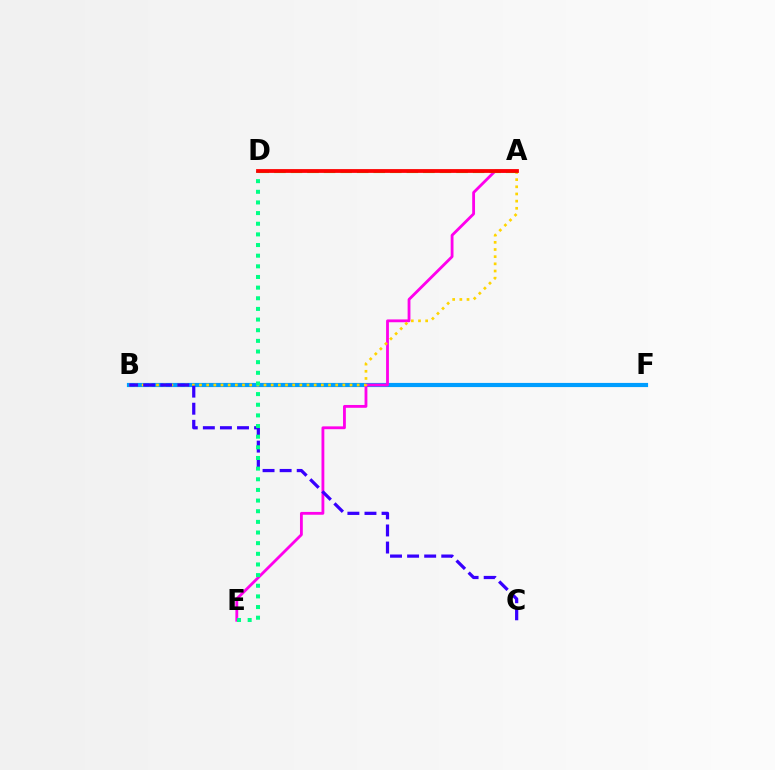{('B', 'F'): [{'color': '#009eff', 'line_style': 'solid', 'thickness': 2.99}], ('A', 'E'): [{'color': '#ff00ed', 'line_style': 'solid', 'thickness': 2.03}], ('A', 'B'): [{'color': '#ffd500', 'line_style': 'dotted', 'thickness': 1.95}], ('A', 'D'): [{'color': '#4fff00', 'line_style': 'dashed', 'thickness': 2.25}, {'color': '#ff0000', 'line_style': 'solid', 'thickness': 2.72}], ('B', 'C'): [{'color': '#3700ff', 'line_style': 'dashed', 'thickness': 2.32}], ('D', 'E'): [{'color': '#00ff86', 'line_style': 'dotted', 'thickness': 2.89}]}